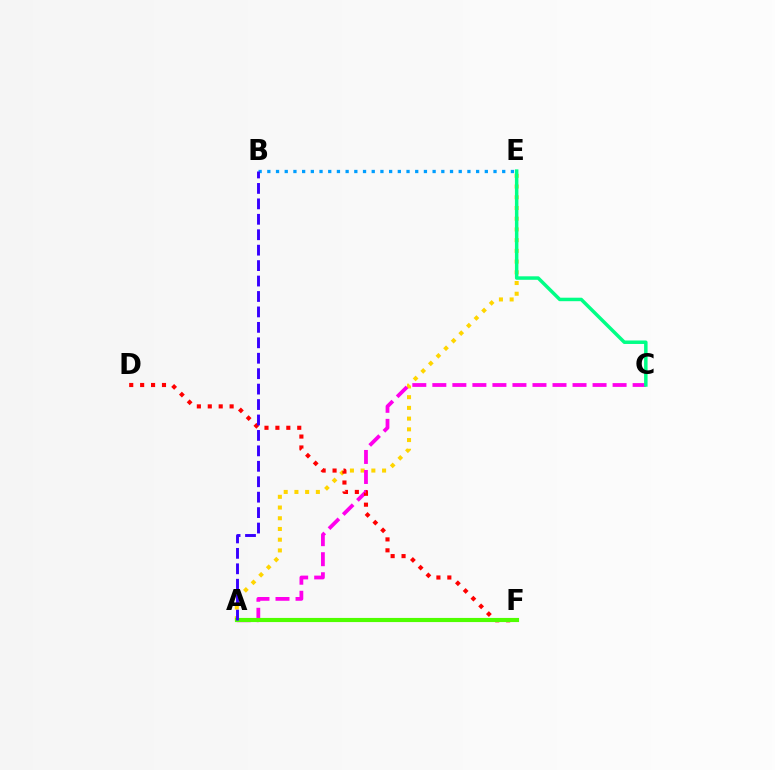{('A', 'E'): [{'color': '#ffd500', 'line_style': 'dotted', 'thickness': 2.91}], ('B', 'E'): [{'color': '#009eff', 'line_style': 'dotted', 'thickness': 2.36}], ('A', 'C'): [{'color': '#ff00ed', 'line_style': 'dashed', 'thickness': 2.72}], ('D', 'F'): [{'color': '#ff0000', 'line_style': 'dotted', 'thickness': 2.97}], ('C', 'E'): [{'color': '#00ff86', 'line_style': 'solid', 'thickness': 2.51}], ('A', 'F'): [{'color': '#4fff00', 'line_style': 'solid', 'thickness': 2.97}], ('A', 'B'): [{'color': '#3700ff', 'line_style': 'dashed', 'thickness': 2.1}]}